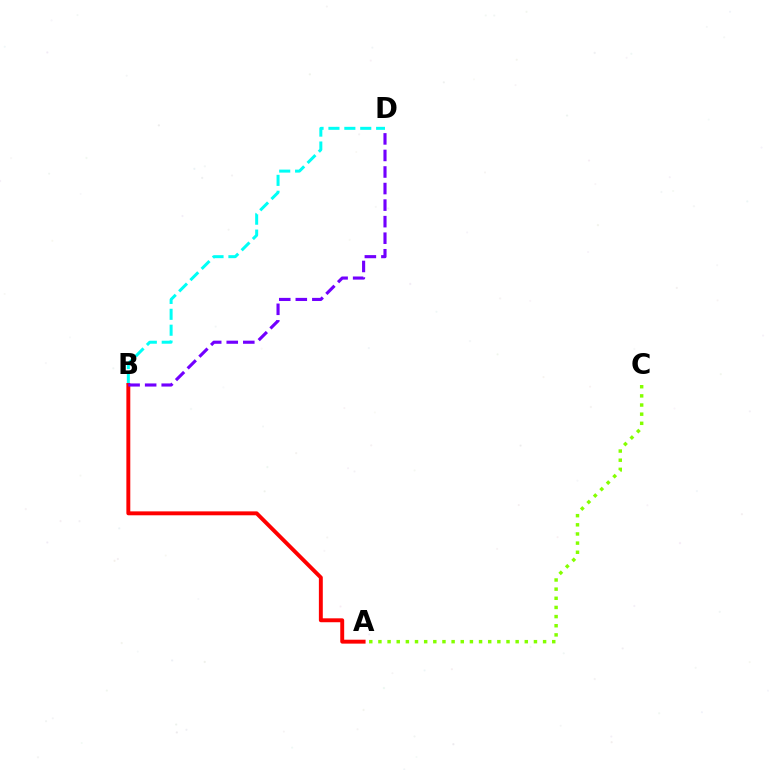{('B', 'D'): [{'color': '#00fff6', 'line_style': 'dashed', 'thickness': 2.16}, {'color': '#7200ff', 'line_style': 'dashed', 'thickness': 2.25}], ('A', 'C'): [{'color': '#84ff00', 'line_style': 'dotted', 'thickness': 2.49}], ('A', 'B'): [{'color': '#ff0000', 'line_style': 'solid', 'thickness': 2.82}]}